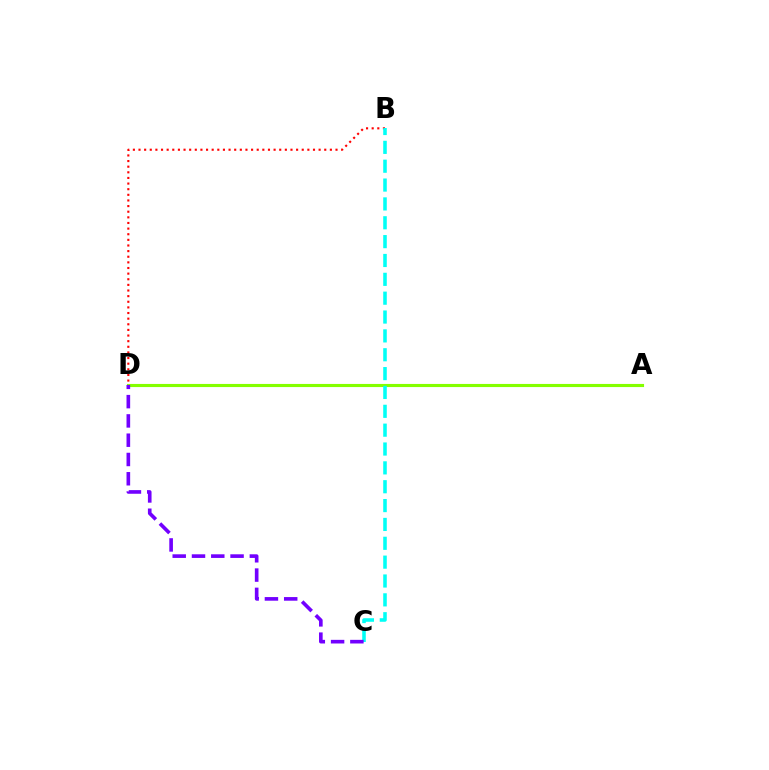{('A', 'D'): [{'color': '#84ff00', 'line_style': 'solid', 'thickness': 2.25}], ('B', 'D'): [{'color': '#ff0000', 'line_style': 'dotted', 'thickness': 1.53}], ('B', 'C'): [{'color': '#00fff6', 'line_style': 'dashed', 'thickness': 2.56}], ('C', 'D'): [{'color': '#7200ff', 'line_style': 'dashed', 'thickness': 2.62}]}